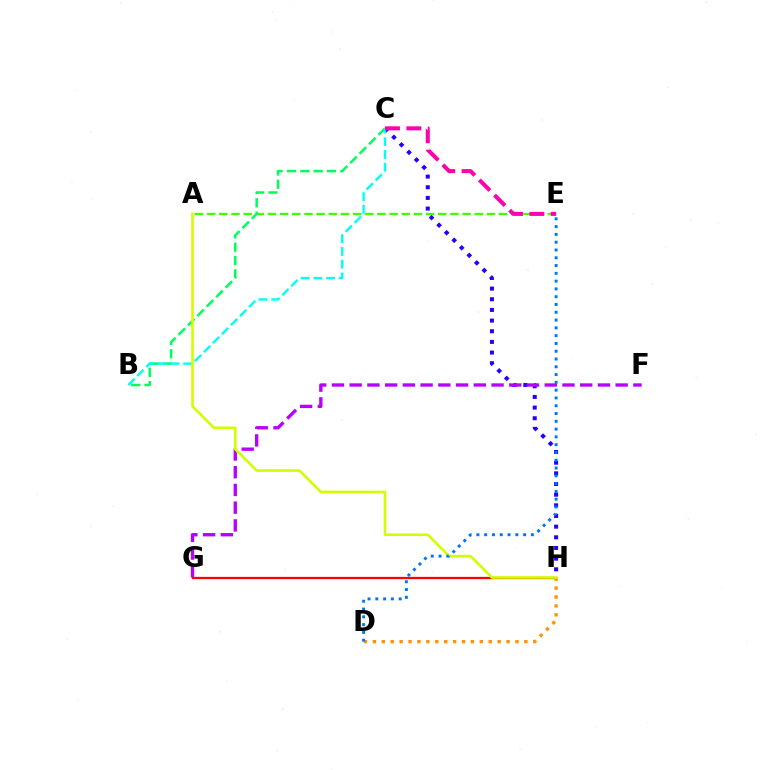{('A', 'E'): [{'color': '#3dff00', 'line_style': 'dashed', 'thickness': 1.65}], ('C', 'H'): [{'color': '#2500ff', 'line_style': 'dotted', 'thickness': 2.9}], ('B', 'C'): [{'color': '#00ff5c', 'line_style': 'dashed', 'thickness': 1.81}, {'color': '#00fff6', 'line_style': 'dashed', 'thickness': 1.73}], ('F', 'G'): [{'color': '#b900ff', 'line_style': 'dashed', 'thickness': 2.41}], ('C', 'E'): [{'color': '#ff00ac', 'line_style': 'dashed', 'thickness': 2.9}], ('G', 'H'): [{'color': '#ff0000', 'line_style': 'solid', 'thickness': 1.63}], ('D', 'H'): [{'color': '#ff9400', 'line_style': 'dotted', 'thickness': 2.42}], ('A', 'H'): [{'color': '#d1ff00', 'line_style': 'solid', 'thickness': 1.9}], ('D', 'E'): [{'color': '#0074ff', 'line_style': 'dotted', 'thickness': 2.12}]}